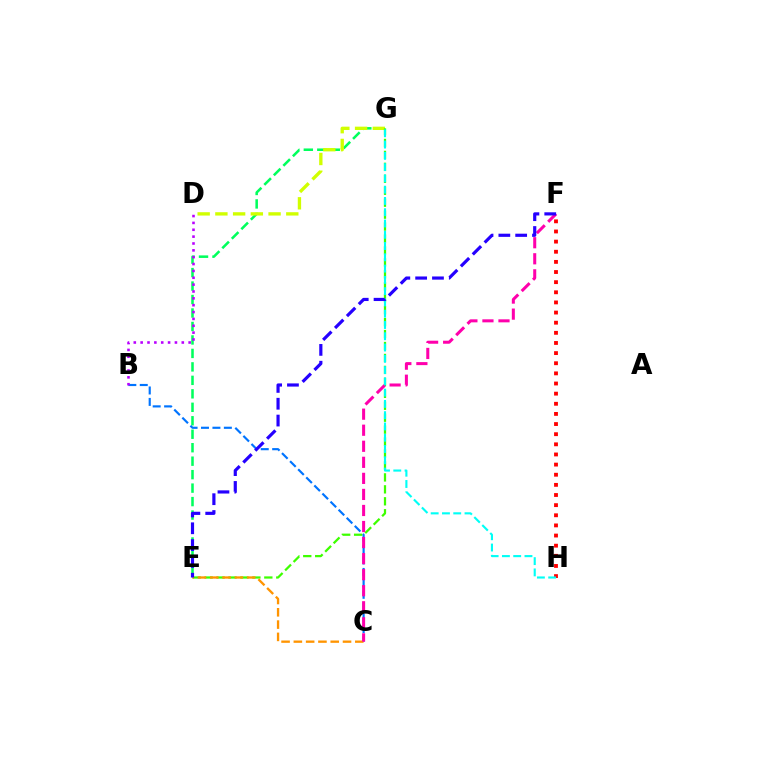{('E', 'G'): [{'color': '#00ff5c', 'line_style': 'dashed', 'thickness': 1.83}, {'color': '#3dff00', 'line_style': 'dashed', 'thickness': 1.62}], ('B', 'C'): [{'color': '#0074ff', 'line_style': 'dashed', 'thickness': 1.55}], ('B', 'D'): [{'color': '#b900ff', 'line_style': 'dotted', 'thickness': 1.86}], ('F', 'H'): [{'color': '#ff0000', 'line_style': 'dotted', 'thickness': 2.75}], ('D', 'G'): [{'color': '#d1ff00', 'line_style': 'dashed', 'thickness': 2.41}], ('C', 'E'): [{'color': '#ff9400', 'line_style': 'dashed', 'thickness': 1.67}], ('C', 'F'): [{'color': '#ff00ac', 'line_style': 'dashed', 'thickness': 2.18}], ('G', 'H'): [{'color': '#00fff6', 'line_style': 'dashed', 'thickness': 1.53}], ('E', 'F'): [{'color': '#2500ff', 'line_style': 'dashed', 'thickness': 2.29}]}